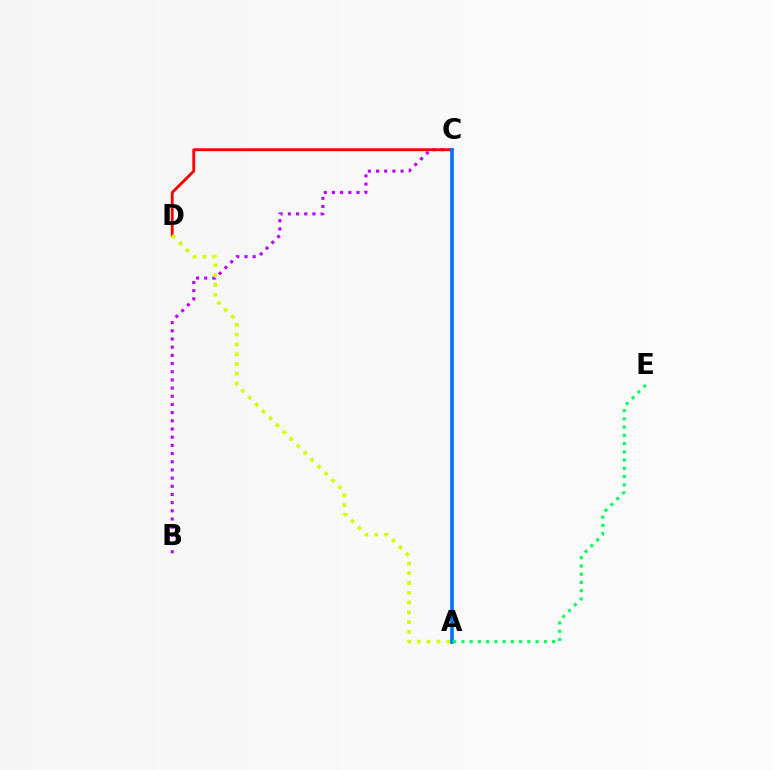{('B', 'C'): [{'color': '#b900ff', 'line_style': 'dotted', 'thickness': 2.22}], ('C', 'D'): [{'color': '#ff0000', 'line_style': 'solid', 'thickness': 2.06}], ('A', 'D'): [{'color': '#d1ff00', 'line_style': 'dotted', 'thickness': 2.66}], ('A', 'C'): [{'color': '#0074ff', 'line_style': 'solid', 'thickness': 2.64}], ('A', 'E'): [{'color': '#00ff5c', 'line_style': 'dotted', 'thickness': 2.24}]}